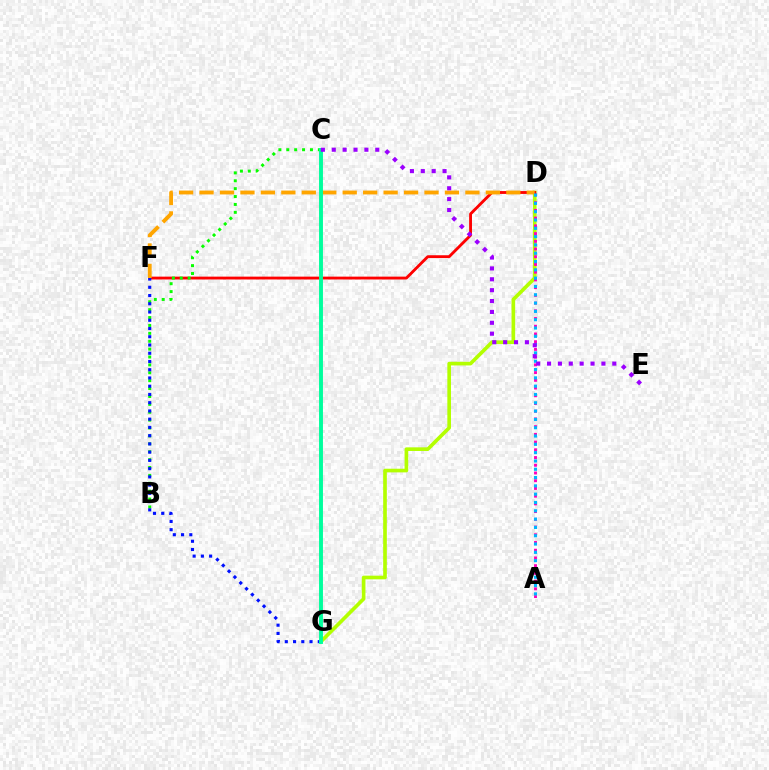{('D', 'G'): [{'color': '#b3ff00', 'line_style': 'solid', 'thickness': 2.63}], ('A', 'D'): [{'color': '#ff00bd', 'line_style': 'dotted', 'thickness': 2.1}, {'color': '#00b5ff', 'line_style': 'dotted', 'thickness': 2.26}], ('D', 'F'): [{'color': '#ff0000', 'line_style': 'solid', 'thickness': 2.05}, {'color': '#ffa500', 'line_style': 'dashed', 'thickness': 2.78}], ('B', 'C'): [{'color': '#08ff00', 'line_style': 'dotted', 'thickness': 2.14}], ('F', 'G'): [{'color': '#0010ff', 'line_style': 'dotted', 'thickness': 2.24}], ('C', 'G'): [{'color': '#00ff9d', 'line_style': 'solid', 'thickness': 2.81}], ('C', 'E'): [{'color': '#9b00ff', 'line_style': 'dotted', 'thickness': 2.96}]}